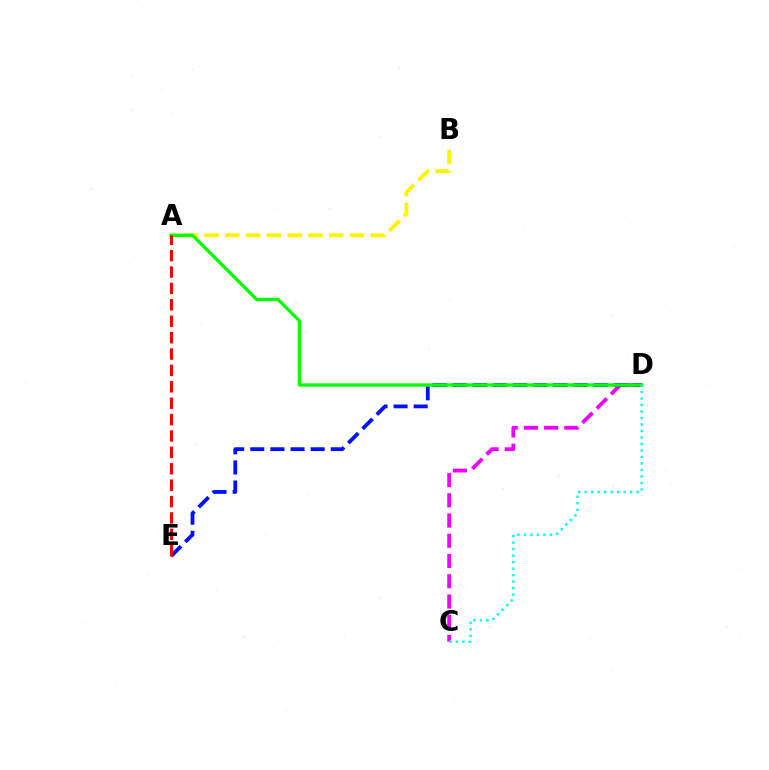{('A', 'B'): [{'color': '#fcf500', 'line_style': 'dashed', 'thickness': 2.82}], ('C', 'D'): [{'color': '#ee00ff', 'line_style': 'dashed', 'thickness': 2.75}, {'color': '#00fff6', 'line_style': 'dotted', 'thickness': 1.77}], ('D', 'E'): [{'color': '#0010ff', 'line_style': 'dashed', 'thickness': 2.73}], ('A', 'D'): [{'color': '#08ff00', 'line_style': 'solid', 'thickness': 2.4}], ('A', 'E'): [{'color': '#ff0000', 'line_style': 'dashed', 'thickness': 2.23}]}